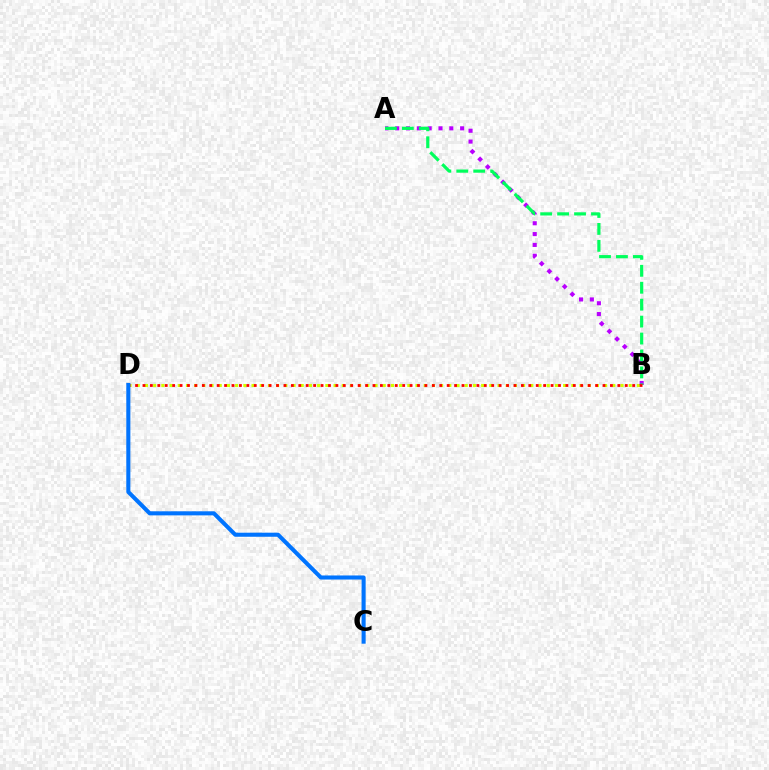{('B', 'D'): [{'color': '#d1ff00', 'line_style': 'dotted', 'thickness': 2.23}, {'color': '#ff0000', 'line_style': 'dotted', 'thickness': 2.02}], ('A', 'B'): [{'color': '#b900ff', 'line_style': 'dotted', 'thickness': 2.94}, {'color': '#00ff5c', 'line_style': 'dashed', 'thickness': 2.3}], ('C', 'D'): [{'color': '#0074ff', 'line_style': 'solid', 'thickness': 2.93}]}